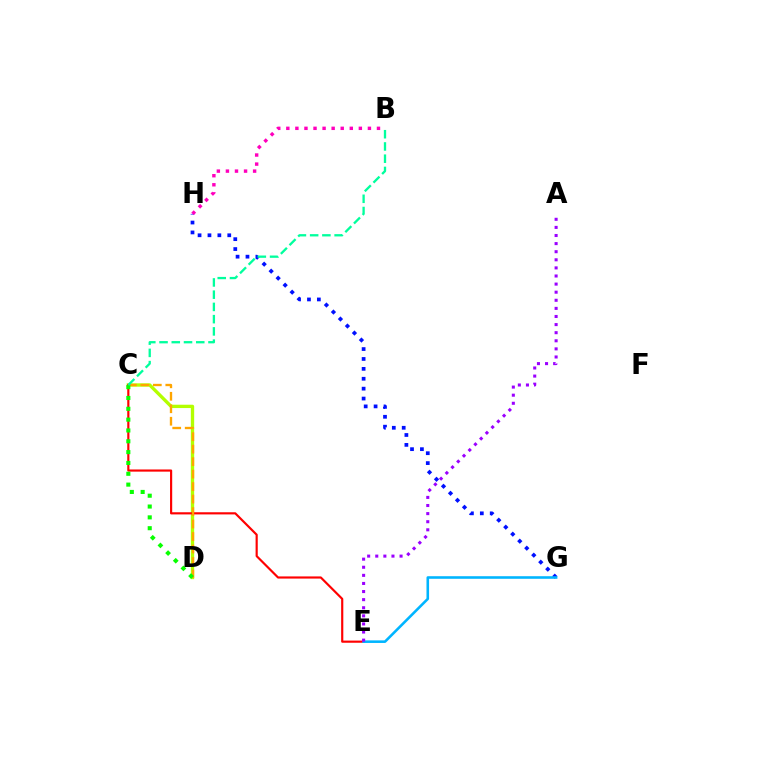{('G', 'H'): [{'color': '#0010ff', 'line_style': 'dotted', 'thickness': 2.69}], ('C', 'D'): [{'color': '#b3ff00', 'line_style': 'solid', 'thickness': 2.41}, {'color': '#ffa500', 'line_style': 'dashed', 'thickness': 1.7}, {'color': '#08ff00', 'line_style': 'dotted', 'thickness': 2.94}], ('B', 'H'): [{'color': '#ff00bd', 'line_style': 'dotted', 'thickness': 2.46}], ('C', 'E'): [{'color': '#ff0000', 'line_style': 'solid', 'thickness': 1.56}], ('E', 'G'): [{'color': '#00b5ff', 'line_style': 'solid', 'thickness': 1.86}], ('B', 'C'): [{'color': '#00ff9d', 'line_style': 'dashed', 'thickness': 1.66}], ('A', 'E'): [{'color': '#9b00ff', 'line_style': 'dotted', 'thickness': 2.2}]}